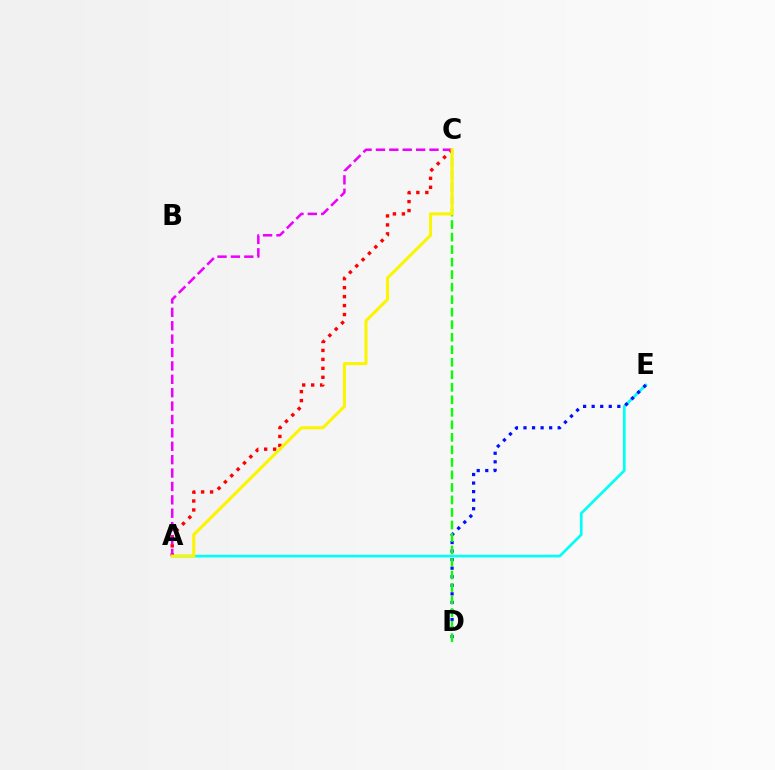{('A', 'E'): [{'color': '#00fff6', 'line_style': 'solid', 'thickness': 1.94}], ('D', 'E'): [{'color': '#0010ff', 'line_style': 'dotted', 'thickness': 2.32}], ('C', 'D'): [{'color': '#08ff00', 'line_style': 'dashed', 'thickness': 1.7}], ('A', 'C'): [{'color': '#ff0000', 'line_style': 'dotted', 'thickness': 2.44}, {'color': '#ee00ff', 'line_style': 'dashed', 'thickness': 1.82}, {'color': '#fcf500', 'line_style': 'solid', 'thickness': 2.2}]}